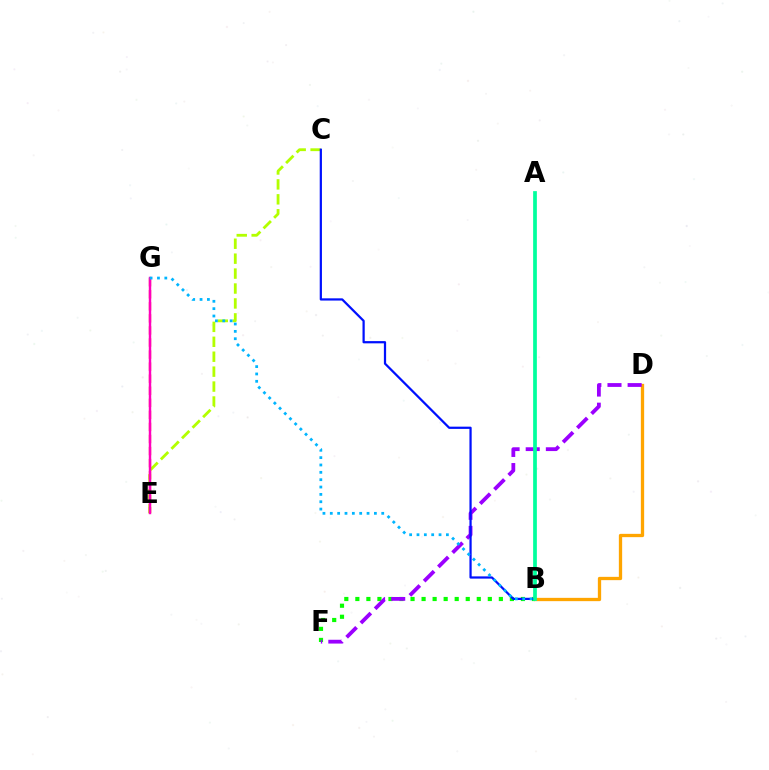{('B', 'D'): [{'color': '#ffa500', 'line_style': 'solid', 'thickness': 2.38}], ('B', 'F'): [{'color': '#08ff00', 'line_style': 'dotted', 'thickness': 3.0}], ('C', 'E'): [{'color': '#b3ff00', 'line_style': 'dashed', 'thickness': 2.03}], ('D', 'F'): [{'color': '#9b00ff', 'line_style': 'dashed', 'thickness': 2.74}], ('E', 'G'): [{'color': '#ff0000', 'line_style': 'dashed', 'thickness': 1.64}, {'color': '#ff00bd', 'line_style': 'solid', 'thickness': 1.75}], ('B', 'C'): [{'color': '#0010ff', 'line_style': 'solid', 'thickness': 1.61}], ('A', 'B'): [{'color': '#00ff9d', 'line_style': 'solid', 'thickness': 2.68}], ('B', 'G'): [{'color': '#00b5ff', 'line_style': 'dotted', 'thickness': 2.0}]}